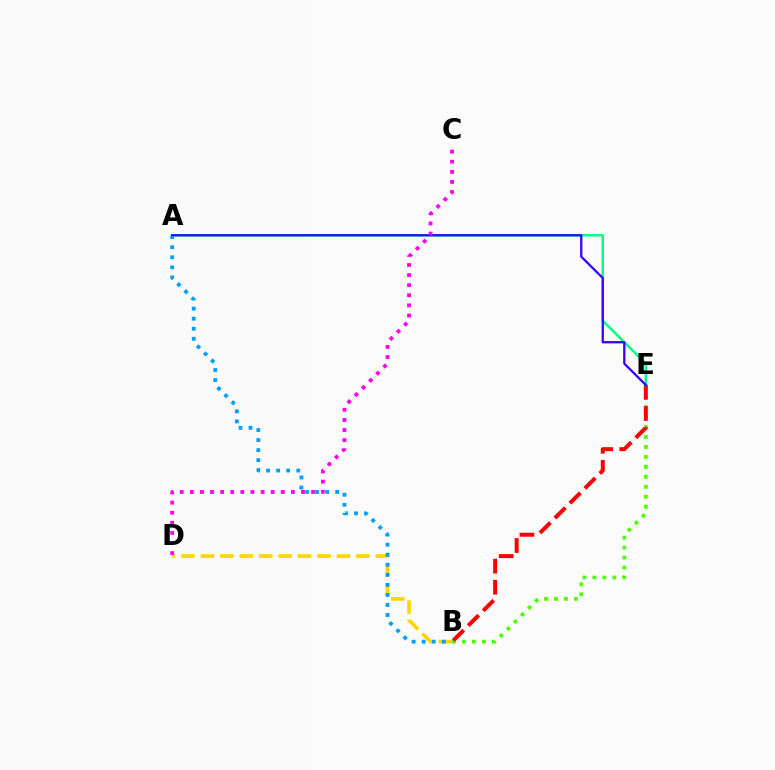{('B', 'D'): [{'color': '#ffd500', 'line_style': 'dashed', 'thickness': 2.64}], ('B', 'E'): [{'color': '#4fff00', 'line_style': 'dotted', 'thickness': 2.71}, {'color': '#ff0000', 'line_style': 'dashed', 'thickness': 2.87}], ('A', 'B'): [{'color': '#009eff', 'line_style': 'dotted', 'thickness': 2.73}], ('A', 'E'): [{'color': '#00ff86', 'line_style': 'solid', 'thickness': 1.79}, {'color': '#3700ff', 'line_style': 'solid', 'thickness': 1.64}], ('C', 'D'): [{'color': '#ff00ed', 'line_style': 'dotted', 'thickness': 2.74}]}